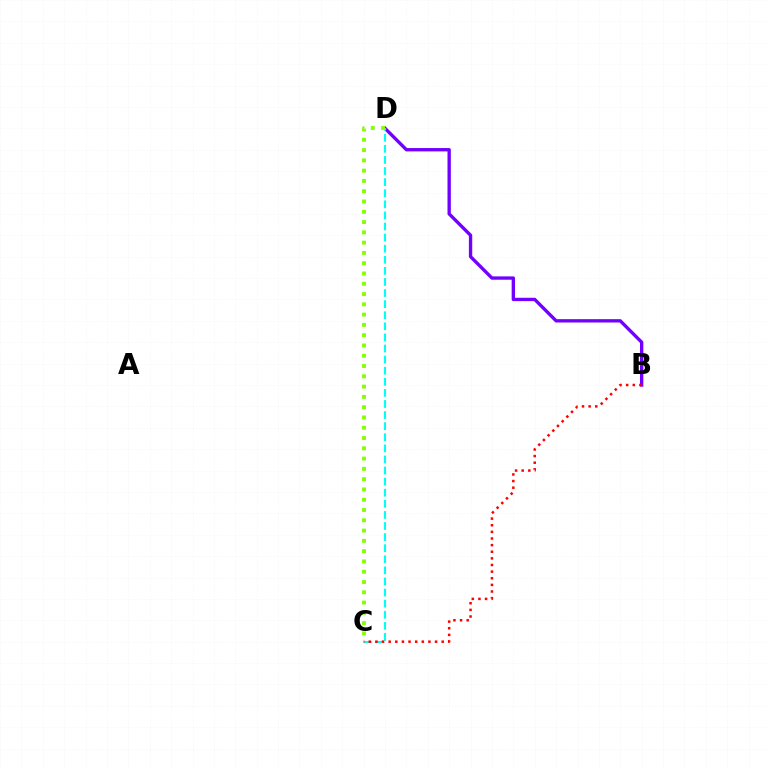{('B', 'D'): [{'color': '#7200ff', 'line_style': 'solid', 'thickness': 2.41}], ('C', 'D'): [{'color': '#00fff6', 'line_style': 'dashed', 'thickness': 1.51}, {'color': '#84ff00', 'line_style': 'dotted', 'thickness': 2.79}], ('B', 'C'): [{'color': '#ff0000', 'line_style': 'dotted', 'thickness': 1.8}]}